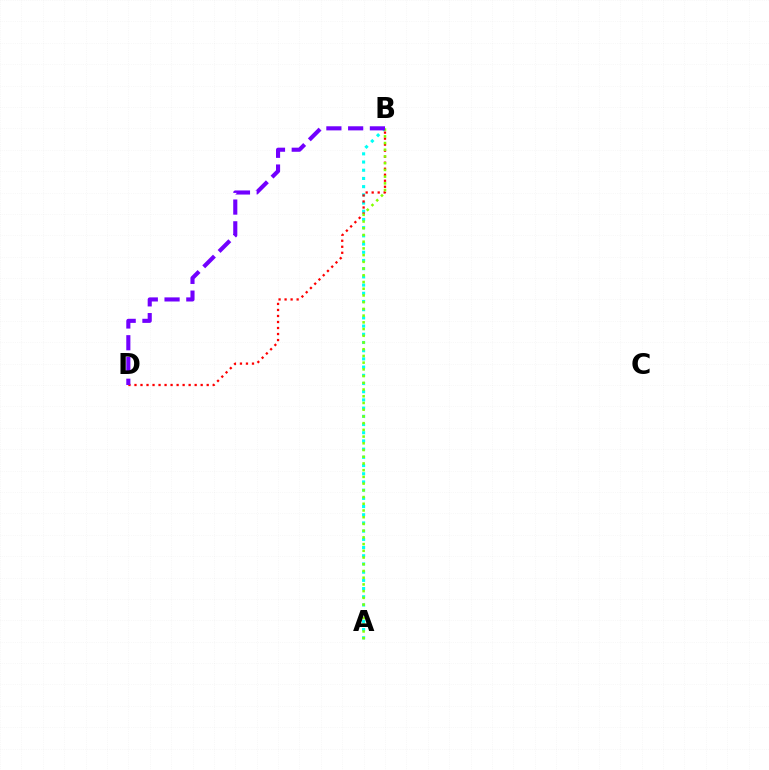{('A', 'B'): [{'color': '#00fff6', 'line_style': 'dotted', 'thickness': 2.23}, {'color': '#84ff00', 'line_style': 'dotted', 'thickness': 1.83}], ('B', 'D'): [{'color': '#ff0000', 'line_style': 'dotted', 'thickness': 1.63}, {'color': '#7200ff', 'line_style': 'dashed', 'thickness': 2.96}]}